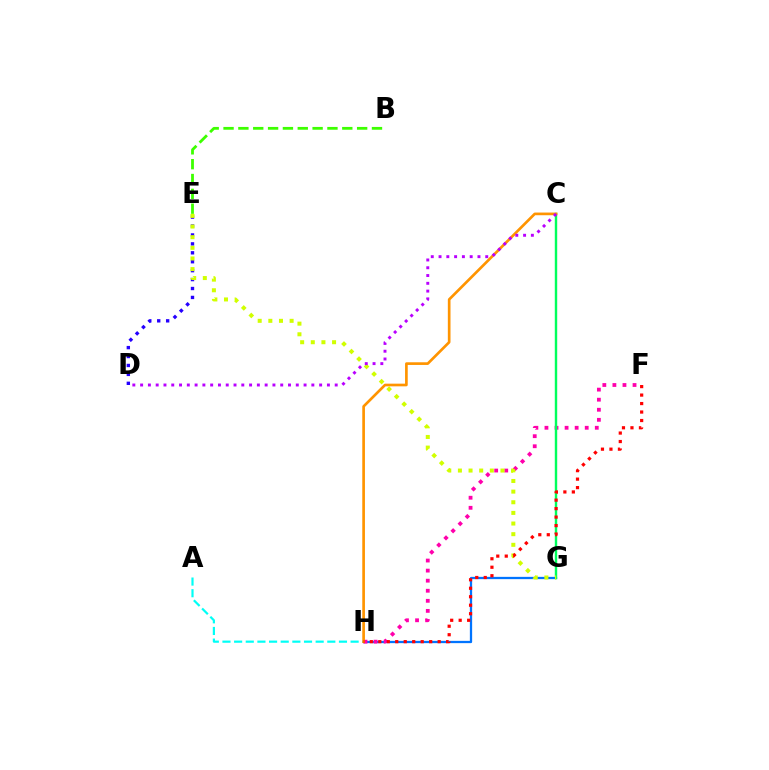{('G', 'H'): [{'color': '#0074ff', 'line_style': 'solid', 'thickness': 1.64}], ('A', 'H'): [{'color': '#00fff6', 'line_style': 'dashed', 'thickness': 1.58}], ('F', 'H'): [{'color': '#ff00ac', 'line_style': 'dotted', 'thickness': 2.73}, {'color': '#ff0000', 'line_style': 'dotted', 'thickness': 2.3}], ('C', 'G'): [{'color': '#00ff5c', 'line_style': 'solid', 'thickness': 1.74}], ('B', 'E'): [{'color': '#3dff00', 'line_style': 'dashed', 'thickness': 2.02}], ('D', 'E'): [{'color': '#2500ff', 'line_style': 'dotted', 'thickness': 2.43}], ('E', 'G'): [{'color': '#d1ff00', 'line_style': 'dotted', 'thickness': 2.89}], ('C', 'H'): [{'color': '#ff9400', 'line_style': 'solid', 'thickness': 1.92}], ('C', 'D'): [{'color': '#b900ff', 'line_style': 'dotted', 'thickness': 2.11}]}